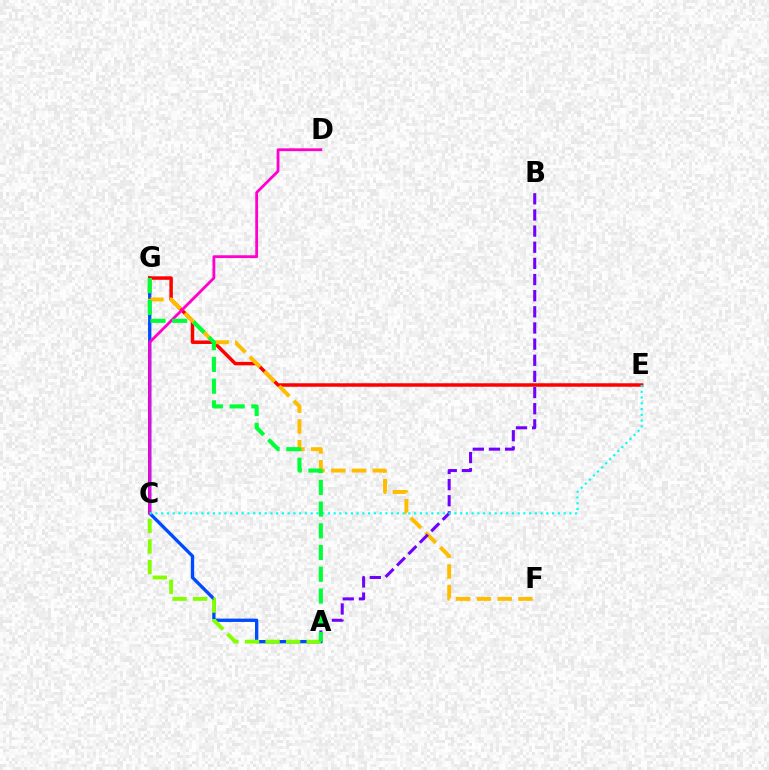{('A', 'G'): [{'color': '#004bff', 'line_style': 'solid', 'thickness': 2.4}, {'color': '#00ff39', 'line_style': 'dashed', 'thickness': 2.95}], ('E', 'G'): [{'color': '#ff0000', 'line_style': 'solid', 'thickness': 2.5}], ('C', 'D'): [{'color': '#ff00cf', 'line_style': 'solid', 'thickness': 2.02}], ('F', 'G'): [{'color': '#ffbd00', 'line_style': 'dashed', 'thickness': 2.82}], ('A', 'B'): [{'color': '#7200ff', 'line_style': 'dashed', 'thickness': 2.19}], ('A', 'C'): [{'color': '#84ff00', 'line_style': 'dashed', 'thickness': 2.79}], ('C', 'E'): [{'color': '#00fff6', 'line_style': 'dotted', 'thickness': 1.56}]}